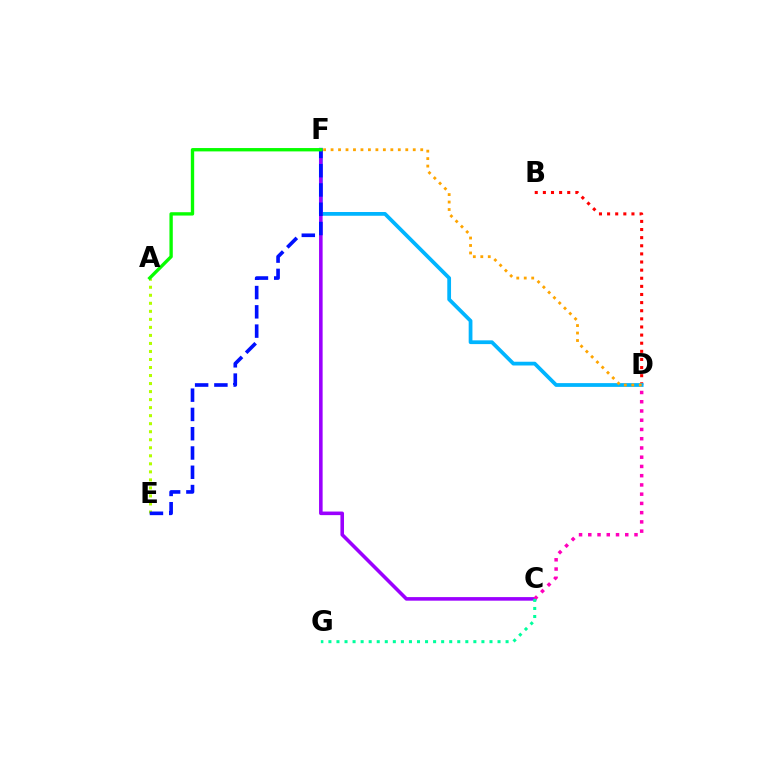{('A', 'E'): [{'color': '#b3ff00', 'line_style': 'dotted', 'thickness': 2.18}], ('B', 'D'): [{'color': '#ff0000', 'line_style': 'dotted', 'thickness': 2.21}], ('D', 'F'): [{'color': '#00b5ff', 'line_style': 'solid', 'thickness': 2.7}, {'color': '#ffa500', 'line_style': 'dotted', 'thickness': 2.03}], ('C', 'F'): [{'color': '#9b00ff', 'line_style': 'solid', 'thickness': 2.57}], ('E', 'F'): [{'color': '#0010ff', 'line_style': 'dashed', 'thickness': 2.62}], ('C', 'D'): [{'color': '#ff00bd', 'line_style': 'dotted', 'thickness': 2.51}], ('A', 'F'): [{'color': '#08ff00', 'line_style': 'solid', 'thickness': 2.41}], ('C', 'G'): [{'color': '#00ff9d', 'line_style': 'dotted', 'thickness': 2.19}]}